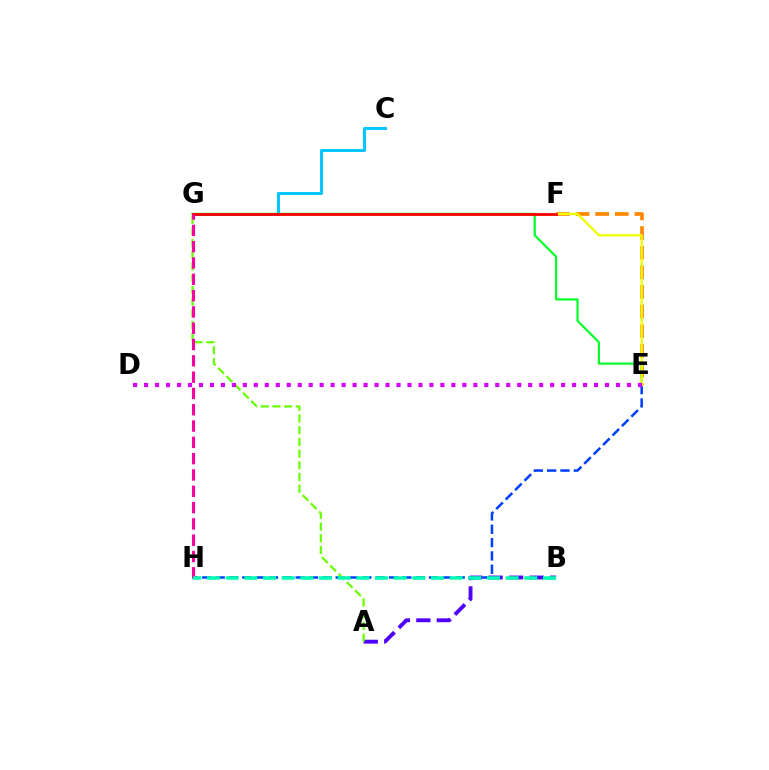{('E', 'F'): [{'color': '#ff8800', 'line_style': 'dashed', 'thickness': 2.67}, {'color': '#eeff00', 'line_style': 'solid', 'thickness': 1.64}], ('A', 'B'): [{'color': '#4f00ff', 'line_style': 'dashed', 'thickness': 2.78}], ('C', 'G'): [{'color': '#00c7ff', 'line_style': 'solid', 'thickness': 2.16}], ('E', 'H'): [{'color': '#003fff', 'line_style': 'dashed', 'thickness': 1.81}], ('E', 'G'): [{'color': '#00ff27', 'line_style': 'solid', 'thickness': 1.56}], ('A', 'G'): [{'color': '#66ff00', 'line_style': 'dashed', 'thickness': 1.59}], ('F', 'G'): [{'color': '#ff0000', 'line_style': 'solid', 'thickness': 2.02}], ('G', 'H'): [{'color': '#ff00a0', 'line_style': 'dashed', 'thickness': 2.21}], ('D', 'E'): [{'color': '#d600ff', 'line_style': 'dotted', 'thickness': 2.98}], ('B', 'H'): [{'color': '#00ffaf', 'line_style': 'dashed', 'thickness': 2.54}]}